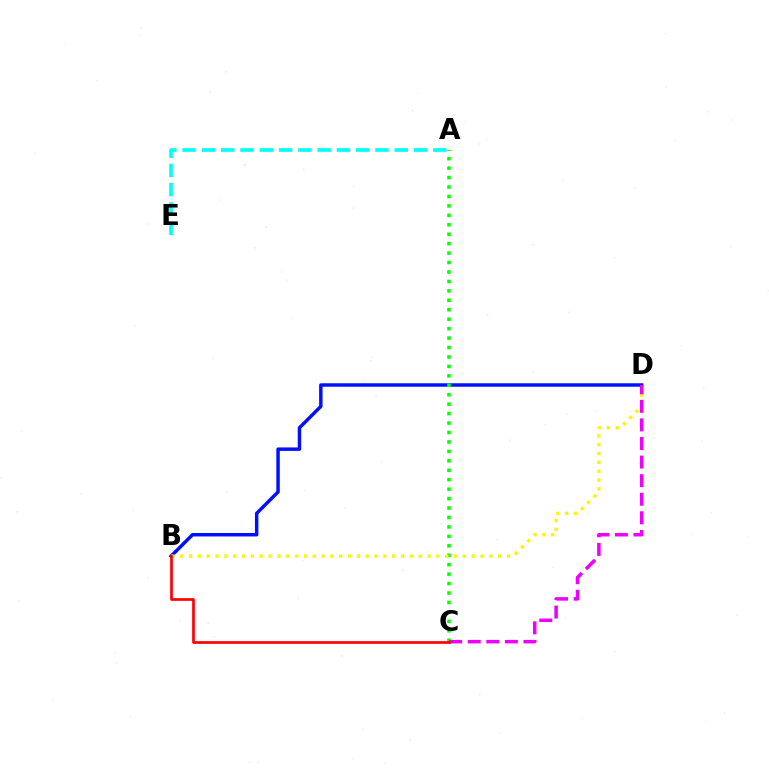{('B', 'D'): [{'color': '#0010ff', 'line_style': 'solid', 'thickness': 2.49}, {'color': '#fcf500', 'line_style': 'dotted', 'thickness': 2.4}], ('A', 'C'): [{'color': '#08ff00', 'line_style': 'dotted', 'thickness': 2.57}], ('C', 'D'): [{'color': '#ee00ff', 'line_style': 'dashed', 'thickness': 2.52}], ('A', 'E'): [{'color': '#00fff6', 'line_style': 'dashed', 'thickness': 2.62}], ('B', 'C'): [{'color': '#ff0000', 'line_style': 'solid', 'thickness': 1.94}]}